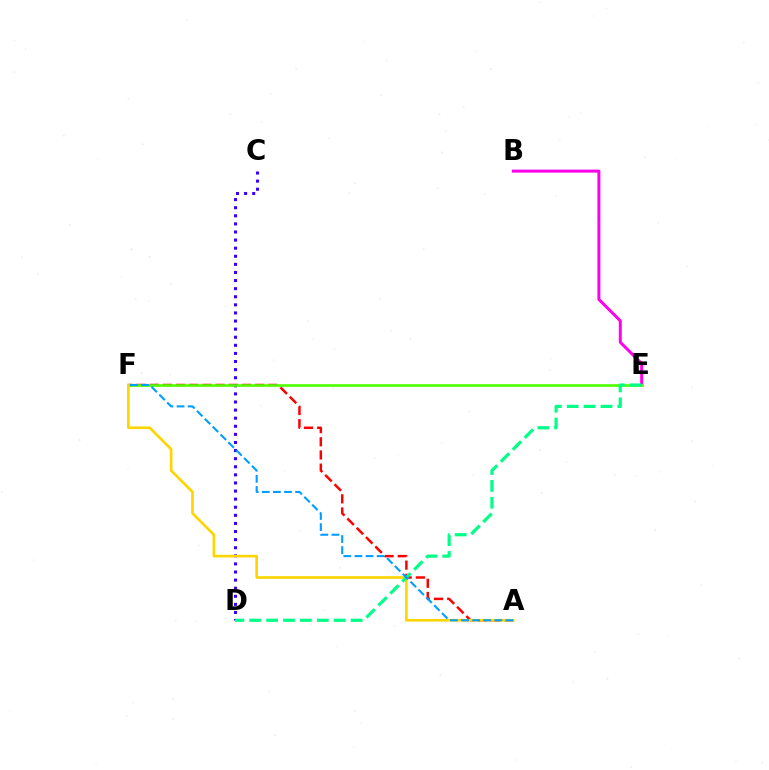{('A', 'F'): [{'color': '#ff0000', 'line_style': 'dashed', 'thickness': 1.79}, {'color': '#ffd500', 'line_style': 'solid', 'thickness': 1.91}, {'color': '#009eff', 'line_style': 'dashed', 'thickness': 1.51}], ('C', 'D'): [{'color': '#3700ff', 'line_style': 'dotted', 'thickness': 2.2}], ('B', 'E'): [{'color': '#ff00ed', 'line_style': 'solid', 'thickness': 2.15}], ('E', 'F'): [{'color': '#4fff00', 'line_style': 'solid', 'thickness': 1.89}], ('D', 'E'): [{'color': '#00ff86', 'line_style': 'dashed', 'thickness': 2.3}]}